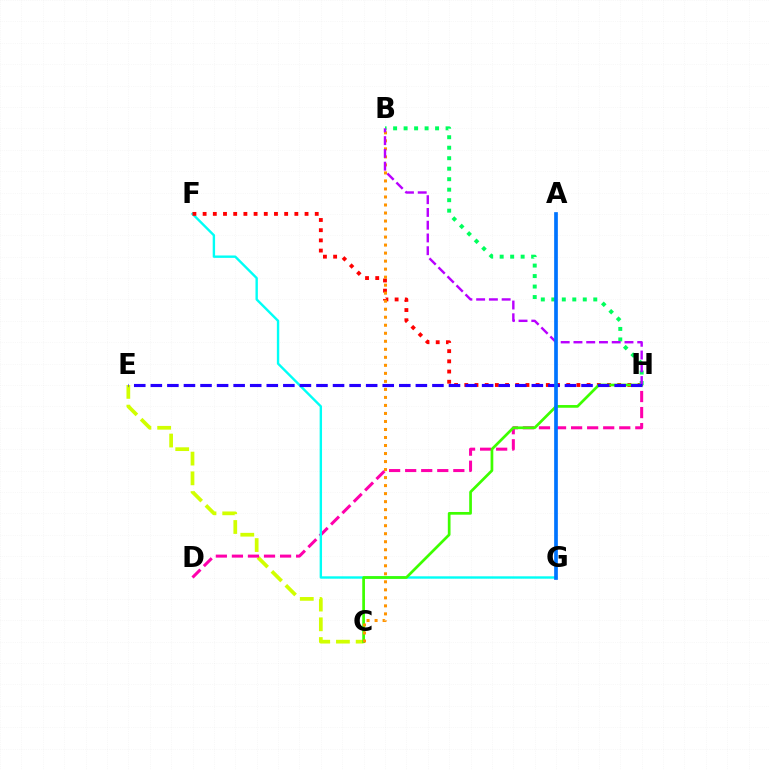{('C', 'E'): [{'color': '#d1ff00', 'line_style': 'dashed', 'thickness': 2.68}], ('D', 'H'): [{'color': '#ff00ac', 'line_style': 'dashed', 'thickness': 2.18}], ('F', 'G'): [{'color': '#00fff6', 'line_style': 'solid', 'thickness': 1.72}], ('F', 'H'): [{'color': '#ff0000', 'line_style': 'dotted', 'thickness': 2.77}], ('C', 'H'): [{'color': '#3dff00', 'line_style': 'solid', 'thickness': 1.95}], ('B', 'C'): [{'color': '#ff9400', 'line_style': 'dotted', 'thickness': 2.18}], ('B', 'H'): [{'color': '#00ff5c', 'line_style': 'dotted', 'thickness': 2.85}, {'color': '#b900ff', 'line_style': 'dashed', 'thickness': 1.73}], ('E', 'H'): [{'color': '#2500ff', 'line_style': 'dashed', 'thickness': 2.25}], ('A', 'G'): [{'color': '#0074ff', 'line_style': 'solid', 'thickness': 2.66}]}